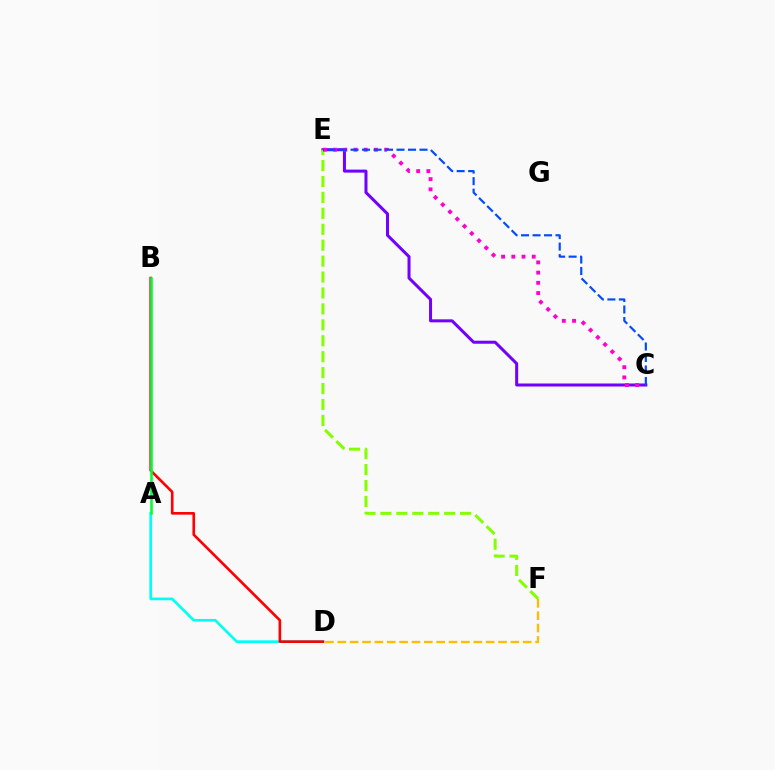{('C', 'E'): [{'color': '#7200ff', 'line_style': 'solid', 'thickness': 2.17}, {'color': '#ff00cf', 'line_style': 'dotted', 'thickness': 2.77}, {'color': '#004bff', 'line_style': 'dashed', 'thickness': 1.56}], ('A', 'D'): [{'color': '#00fff6', 'line_style': 'solid', 'thickness': 1.93}], ('B', 'D'): [{'color': '#ff0000', 'line_style': 'solid', 'thickness': 1.9}], ('E', 'F'): [{'color': '#84ff00', 'line_style': 'dashed', 'thickness': 2.16}], ('A', 'B'): [{'color': '#00ff39', 'line_style': 'solid', 'thickness': 1.87}], ('D', 'F'): [{'color': '#ffbd00', 'line_style': 'dashed', 'thickness': 1.68}]}